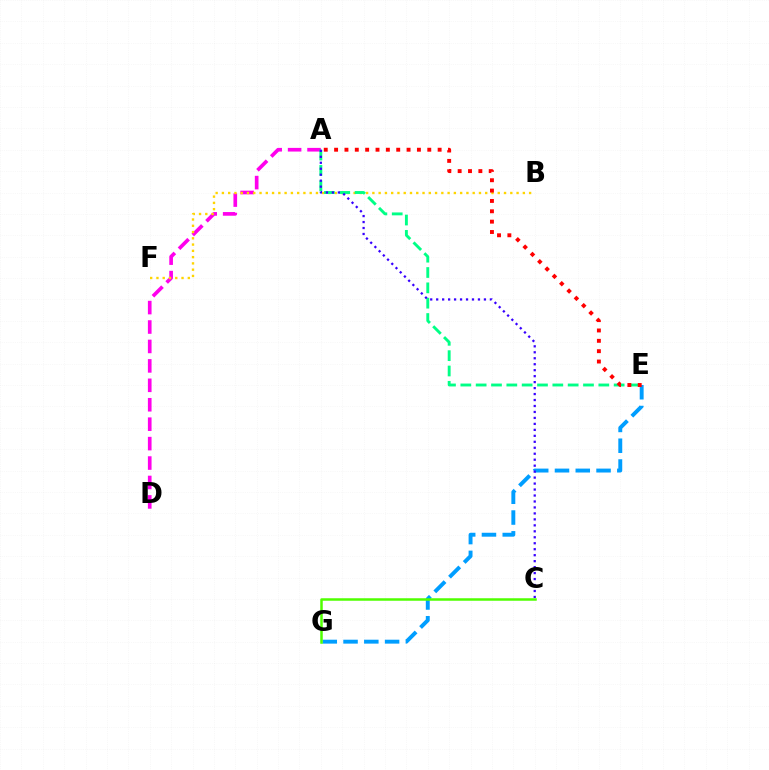{('A', 'D'): [{'color': '#ff00ed', 'line_style': 'dashed', 'thickness': 2.64}], ('E', 'G'): [{'color': '#009eff', 'line_style': 'dashed', 'thickness': 2.82}], ('B', 'F'): [{'color': '#ffd500', 'line_style': 'dotted', 'thickness': 1.7}], ('A', 'E'): [{'color': '#00ff86', 'line_style': 'dashed', 'thickness': 2.08}, {'color': '#ff0000', 'line_style': 'dotted', 'thickness': 2.81}], ('A', 'C'): [{'color': '#3700ff', 'line_style': 'dotted', 'thickness': 1.62}], ('C', 'G'): [{'color': '#4fff00', 'line_style': 'solid', 'thickness': 1.8}]}